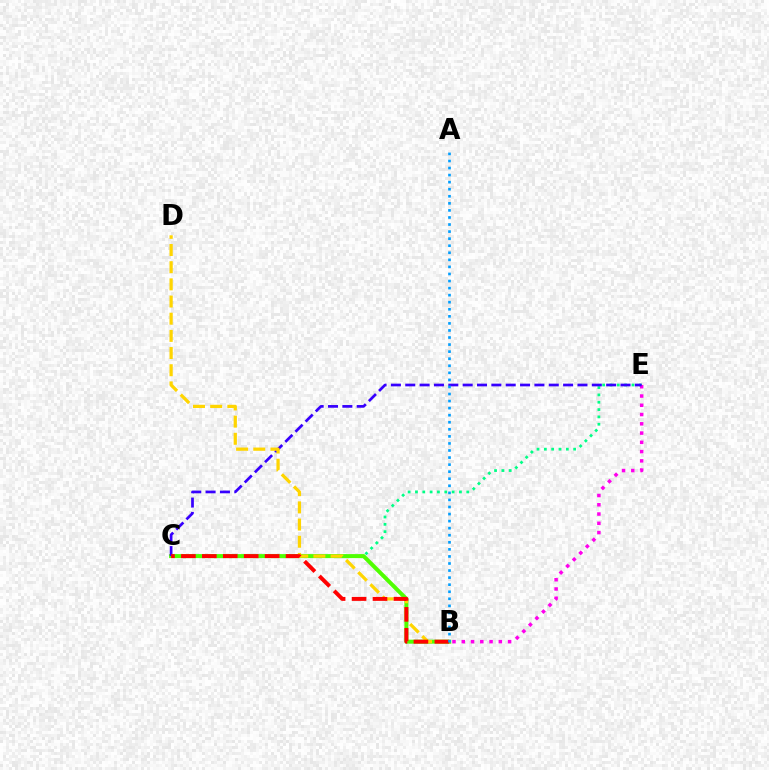{('C', 'E'): [{'color': '#00ff86', 'line_style': 'dotted', 'thickness': 1.99}, {'color': '#3700ff', 'line_style': 'dashed', 'thickness': 1.95}], ('B', 'C'): [{'color': '#4fff00', 'line_style': 'solid', 'thickness': 2.88}, {'color': '#ff0000', 'line_style': 'dashed', 'thickness': 2.84}], ('B', 'E'): [{'color': '#ff00ed', 'line_style': 'dotted', 'thickness': 2.52}], ('B', 'D'): [{'color': '#ffd500', 'line_style': 'dashed', 'thickness': 2.33}], ('A', 'B'): [{'color': '#009eff', 'line_style': 'dotted', 'thickness': 1.92}]}